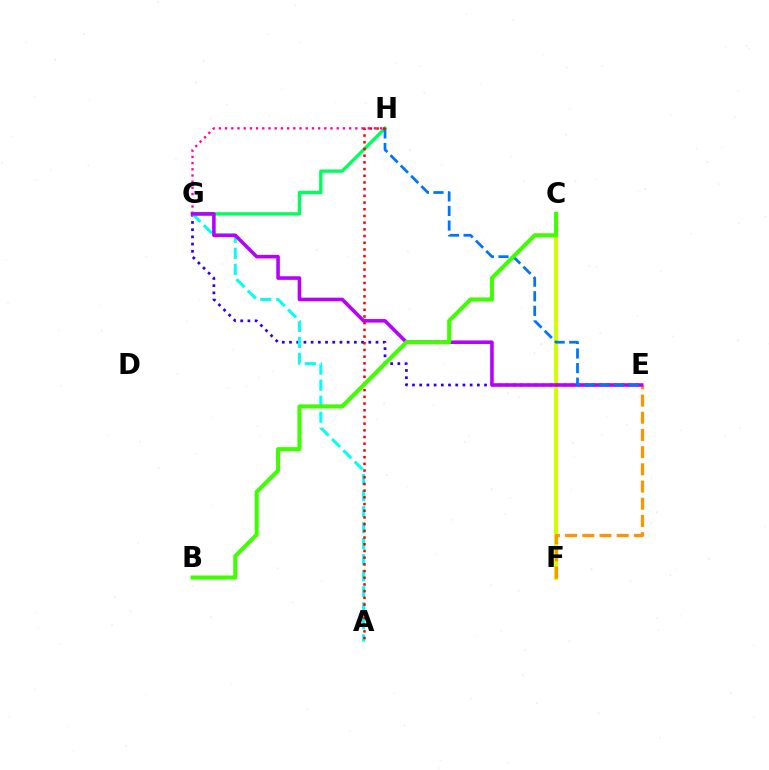{('G', 'H'): [{'color': '#00ff5c', 'line_style': 'solid', 'thickness': 2.42}, {'color': '#ff00ac', 'line_style': 'dotted', 'thickness': 1.69}], ('C', 'F'): [{'color': '#d1ff00', 'line_style': 'solid', 'thickness': 2.91}], ('E', 'G'): [{'color': '#2500ff', 'line_style': 'dotted', 'thickness': 1.96}, {'color': '#b900ff', 'line_style': 'solid', 'thickness': 2.57}], ('E', 'F'): [{'color': '#ff9400', 'line_style': 'dashed', 'thickness': 2.34}], ('A', 'G'): [{'color': '#00fff6', 'line_style': 'dashed', 'thickness': 2.18}], ('E', 'H'): [{'color': '#0074ff', 'line_style': 'dashed', 'thickness': 1.98}], ('A', 'H'): [{'color': '#ff0000', 'line_style': 'dotted', 'thickness': 1.82}], ('B', 'C'): [{'color': '#3dff00', 'line_style': 'solid', 'thickness': 2.91}]}